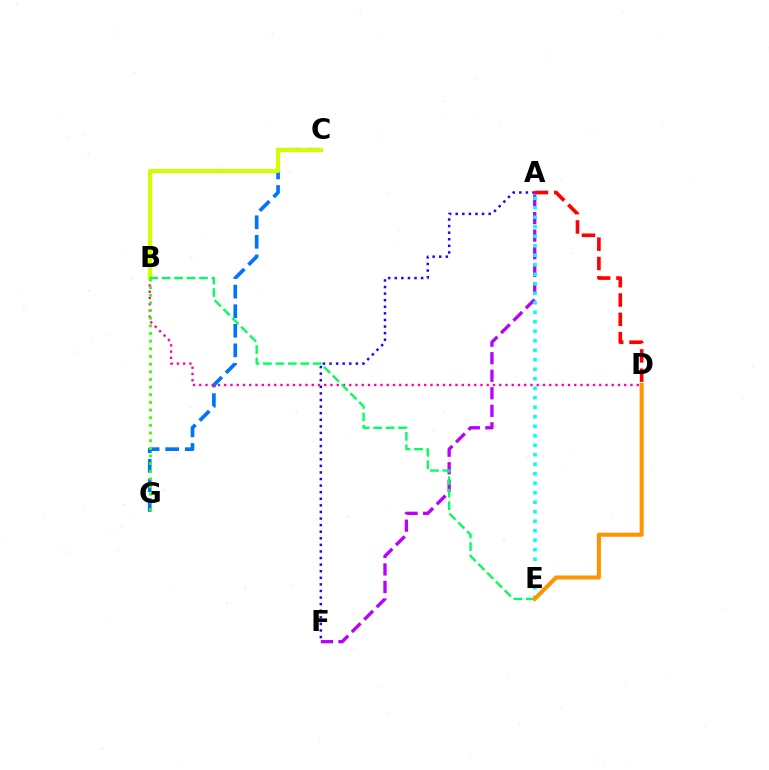{('A', 'F'): [{'color': '#b900ff', 'line_style': 'dashed', 'thickness': 2.38}, {'color': '#2500ff', 'line_style': 'dotted', 'thickness': 1.79}], ('C', 'G'): [{'color': '#0074ff', 'line_style': 'dashed', 'thickness': 2.66}], ('B', 'D'): [{'color': '#ff00ac', 'line_style': 'dotted', 'thickness': 1.7}], ('B', 'C'): [{'color': '#d1ff00', 'line_style': 'solid', 'thickness': 2.96}], ('B', 'E'): [{'color': '#00ff5c', 'line_style': 'dashed', 'thickness': 1.69}], ('A', 'E'): [{'color': '#00fff6', 'line_style': 'dotted', 'thickness': 2.58}], ('D', 'E'): [{'color': '#ff9400', 'line_style': 'solid', 'thickness': 2.93}], ('A', 'D'): [{'color': '#ff0000', 'line_style': 'dashed', 'thickness': 2.62}], ('B', 'G'): [{'color': '#3dff00', 'line_style': 'dotted', 'thickness': 2.08}]}